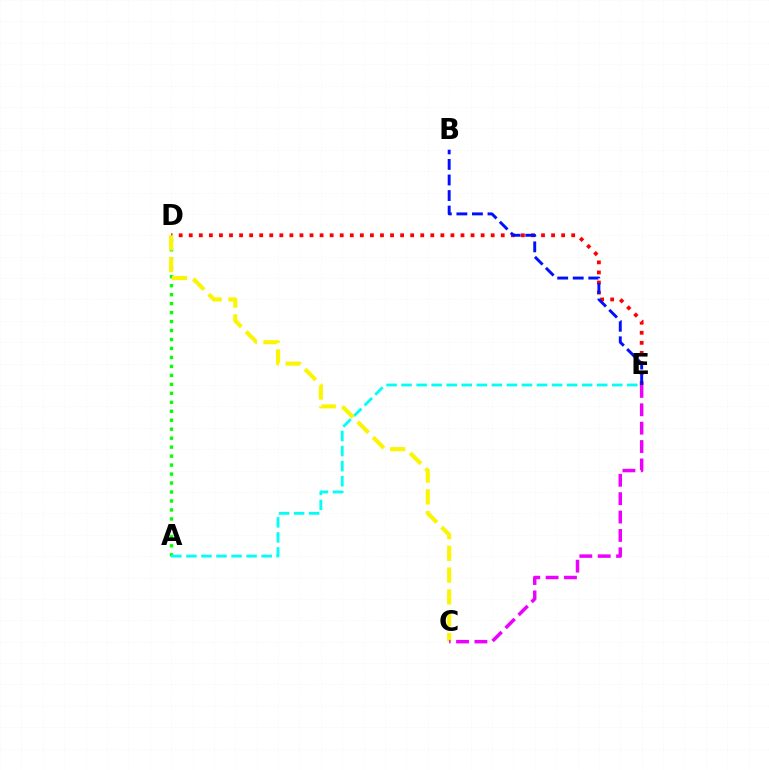{('A', 'D'): [{'color': '#08ff00', 'line_style': 'dotted', 'thickness': 2.44}], ('D', 'E'): [{'color': '#ff0000', 'line_style': 'dotted', 'thickness': 2.73}], ('A', 'E'): [{'color': '#00fff6', 'line_style': 'dashed', 'thickness': 2.04}], ('C', 'D'): [{'color': '#fcf500', 'line_style': 'dashed', 'thickness': 2.96}], ('C', 'E'): [{'color': '#ee00ff', 'line_style': 'dashed', 'thickness': 2.5}], ('B', 'E'): [{'color': '#0010ff', 'line_style': 'dashed', 'thickness': 2.11}]}